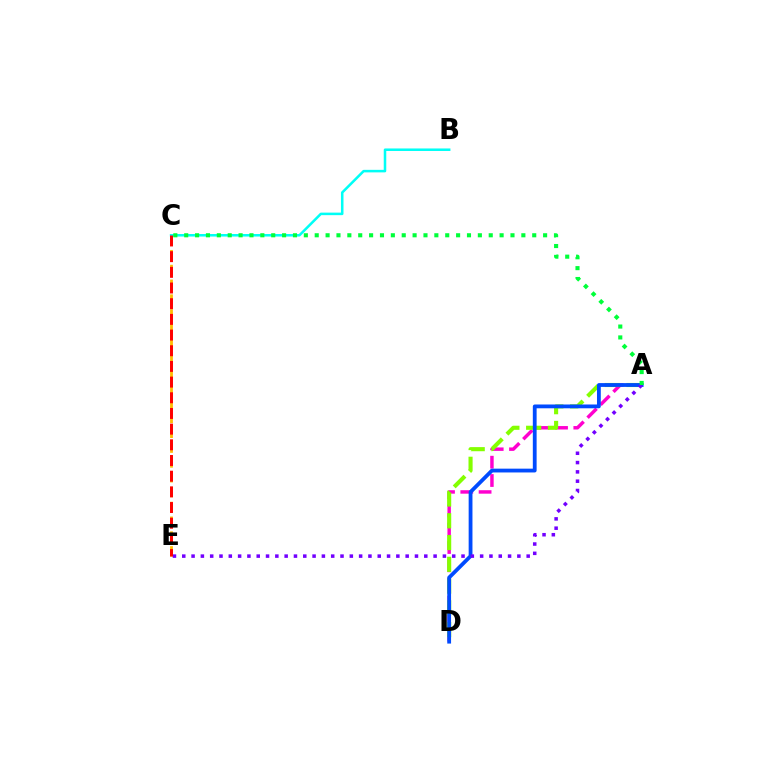{('C', 'E'): [{'color': '#ffbd00', 'line_style': 'dashed', 'thickness': 2.01}, {'color': '#ff0000', 'line_style': 'dashed', 'thickness': 2.13}], ('A', 'D'): [{'color': '#ff00cf', 'line_style': 'dashed', 'thickness': 2.49}, {'color': '#84ff00', 'line_style': 'dashed', 'thickness': 2.96}, {'color': '#004bff', 'line_style': 'solid', 'thickness': 2.74}], ('B', 'C'): [{'color': '#00fff6', 'line_style': 'solid', 'thickness': 1.82}], ('A', 'E'): [{'color': '#7200ff', 'line_style': 'dotted', 'thickness': 2.53}], ('A', 'C'): [{'color': '#00ff39', 'line_style': 'dotted', 'thickness': 2.95}]}